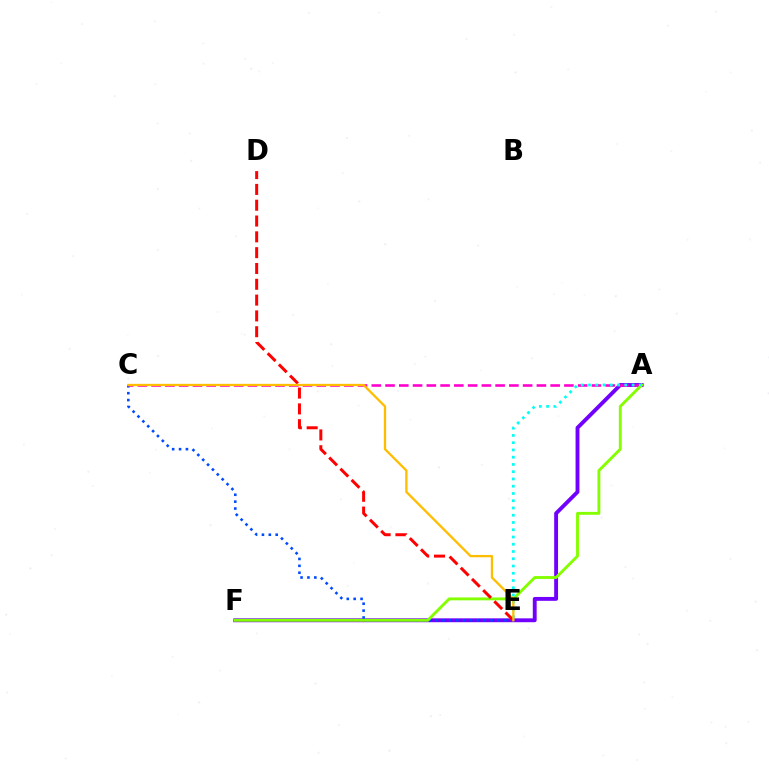{('E', 'F'): [{'color': '#00ff39', 'line_style': 'dashed', 'thickness': 2.0}], ('A', 'F'): [{'color': '#7200ff', 'line_style': 'solid', 'thickness': 2.78}, {'color': '#84ff00', 'line_style': 'solid', 'thickness': 2.08}], ('C', 'E'): [{'color': '#004bff', 'line_style': 'dotted', 'thickness': 1.87}, {'color': '#ffbd00', 'line_style': 'solid', 'thickness': 1.65}], ('A', 'C'): [{'color': '#ff00cf', 'line_style': 'dashed', 'thickness': 1.87}], ('A', 'E'): [{'color': '#00fff6', 'line_style': 'dotted', 'thickness': 1.97}], ('D', 'E'): [{'color': '#ff0000', 'line_style': 'dashed', 'thickness': 2.15}]}